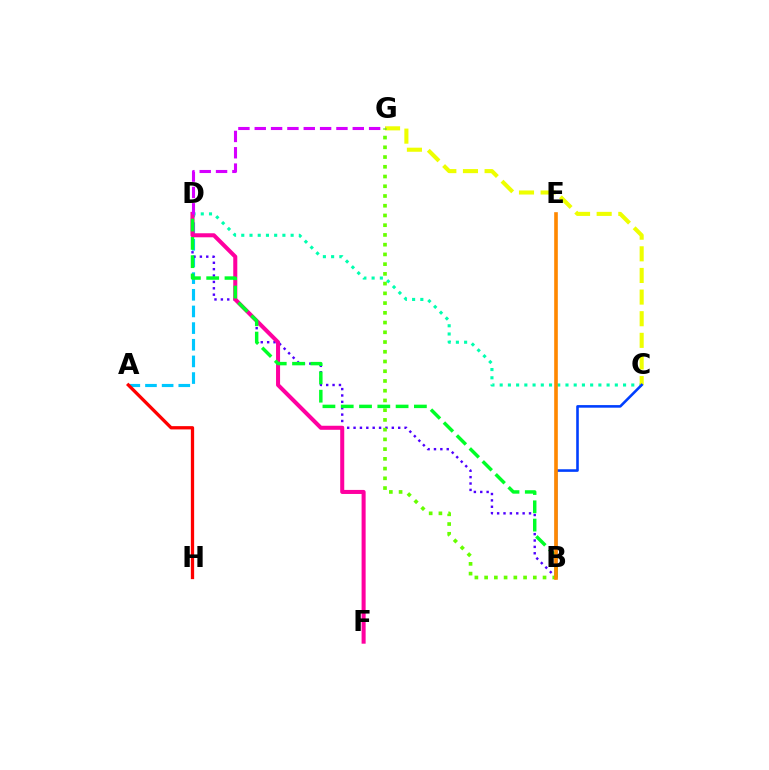{('C', 'D'): [{'color': '#00ffaf', 'line_style': 'dotted', 'thickness': 2.23}], ('A', 'D'): [{'color': '#00c7ff', 'line_style': 'dashed', 'thickness': 2.26}], ('C', 'G'): [{'color': '#eeff00', 'line_style': 'dashed', 'thickness': 2.94}], ('A', 'H'): [{'color': '#ff0000', 'line_style': 'solid', 'thickness': 2.36}], ('B', 'C'): [{'color': '#003fff', 'line_style': 'solid', 'thickness': 1.87}], ('B', 'D'): [{'color': '#4f00ff', 'line_style': 'dotted', 'thickness': 1.73}, {'color': '#00ff27', 'line_style': 'dashed', 'thickness': 2.48}], ('B', 'G'): [{'color': '#66ff00', 'line_style': 'dotted', 'thickness': 2.65}], ('D', 'F'): [{'color': '#ff00a0', 'line_style': 'solid', 'thickness': 2.91}], ('D', 'G'): [{'color': '#d600ff', 'line_style': 'dashed', 'thickness': 2.22}], ('B', 'E'): [{'color': '#ff8800', 'line_style': 'solid', 'thickness': 2.61}]}